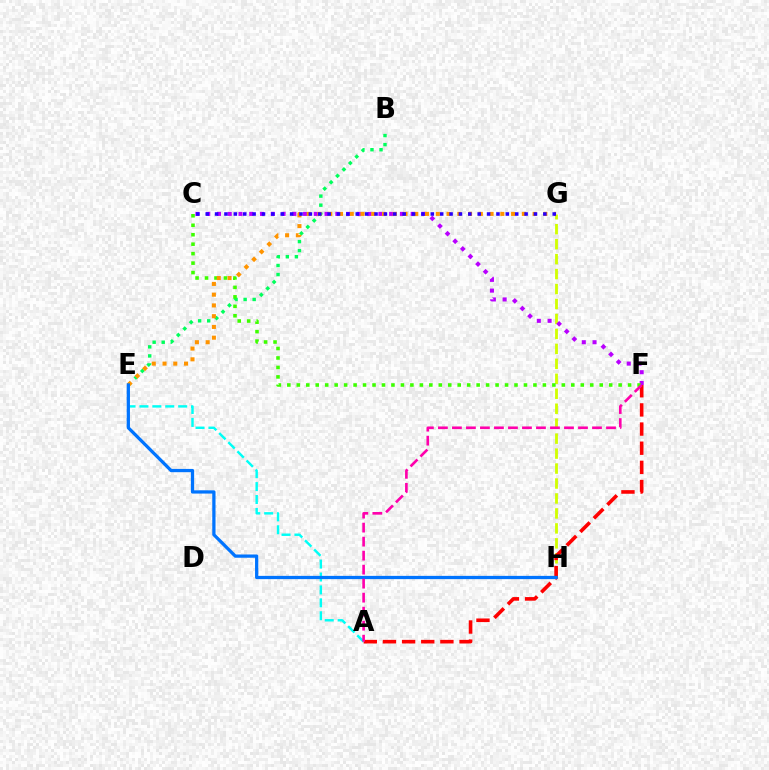{('G', 'H'): [{'color': '#d1ff00', 'line_style': 'dashed', 'thickness': 2.03}], ('C', 'F'): [{'color': '#b900ff', 'line_style': 'dotted', 'thickness': 2.92}, {'color': '#3dff00', 'line_style': 'dotted', 'thickness': 2.57}], ('A', 'F'): [{'color': '#ff0000', 'line_style': 'dashed', 'thickness': 2.6}, {'color': '#ff00ac', 'line_style': 'dashed', 'thickness': 1.9}], ('A', 'E'): [{'color': '#00fff6', 'line_style': 'dashed', 'thickness': 1.75}], ('B', 'E'): [{'color': '#00ff5c', 'line_style': 'dotted', 'thickness': 2.46}], ('E', 'G'): [{'color': '#ff9400', 'line_style': 'dotted', 'thickness': 2.92}], ('E', 'H'): [{'color': '#0074ff', 'line_style': 'solid', 'thickness': 2.35}], ('C', 'G'): [{'color': '#2500ff', 'line_style': 'dotted', 'thickness': 2.55}]}